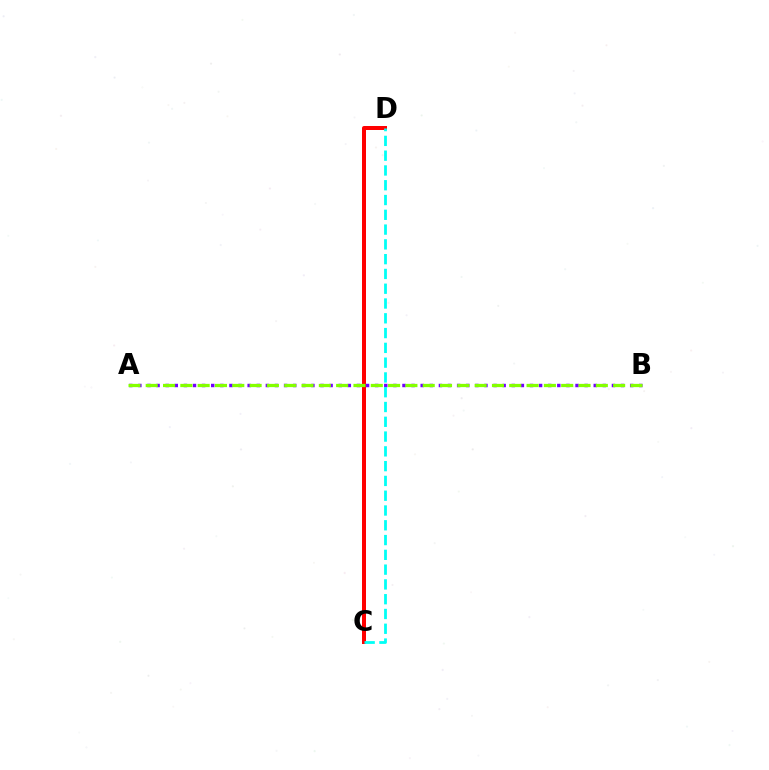{('C', 'D'): [{'color': '#ff0000', 'line_style': 'solid', 'thickness': 2.88}, {'color': '#00fff6', 'line_style': 'dashed', 'thickness': 2.01}], ('A', 'B'): [{'color': '#7200ff', 'line_style': 'dotted', 'thickness': 2.47}, {'color': '#84ff00', 'line_style': 'dashed', 'thickness': 2.35}]}